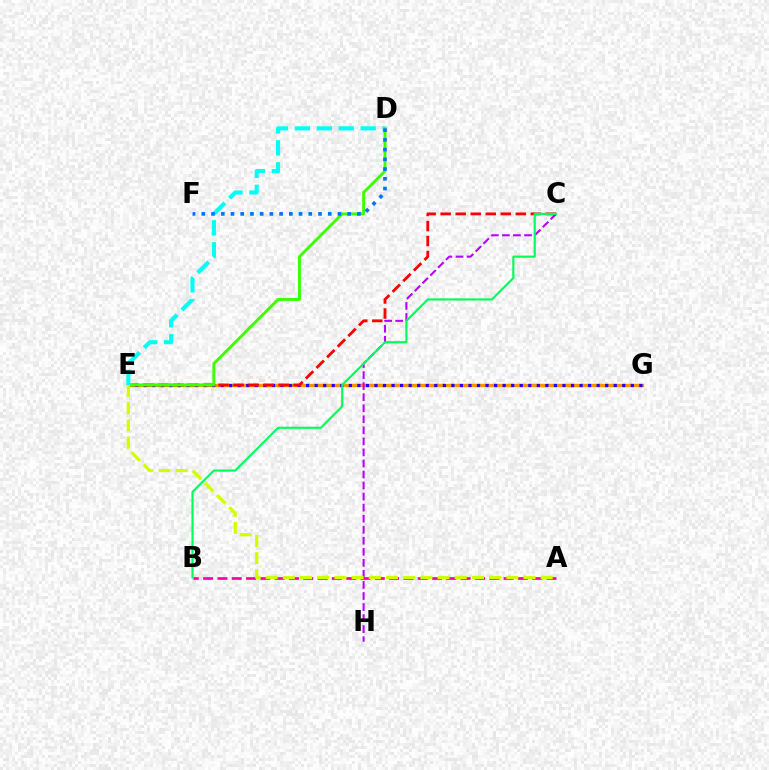{('E', 'G'): [{'color': '#ff9400', 'line_style': 'solid', 'thickness': 2.43}, {'color': '#2500ff', 'line_style': 'dotted', 'thickness': 2.32}], ('C', 'H'): [{'color': '#b900ff', 'line_style': 'dashed', 'thickness': 1.5}], ('A', 'B'): [{'color': '#ff00ac', 'line_style': 'dashed', 'thickness': 1.94}], ('C', 'E'): [{'color': '#ff0000', 'line_style': 'dashed', 'thickness': 2.04}], ('D', 'E'): [{'color': '#3dff00', 'line_style': 'solid', 'thickness': 2.1}, {'color': '#00fff6', 'line_style': 'dashed', 'thickness': 2.98}], ('B', 'C'): [{'color': '#00ff5c', 'line_style': 'solid', 'thickness': 1.56}], ('A', 'E'): [{'color': '#d1ff00', 'line_style': 'dashed', 'thickness': 2.34}], ('D', 'F'): [{'color': '#0074ff', 'line_style': 'dotted', 'thickness': 2.64}]}